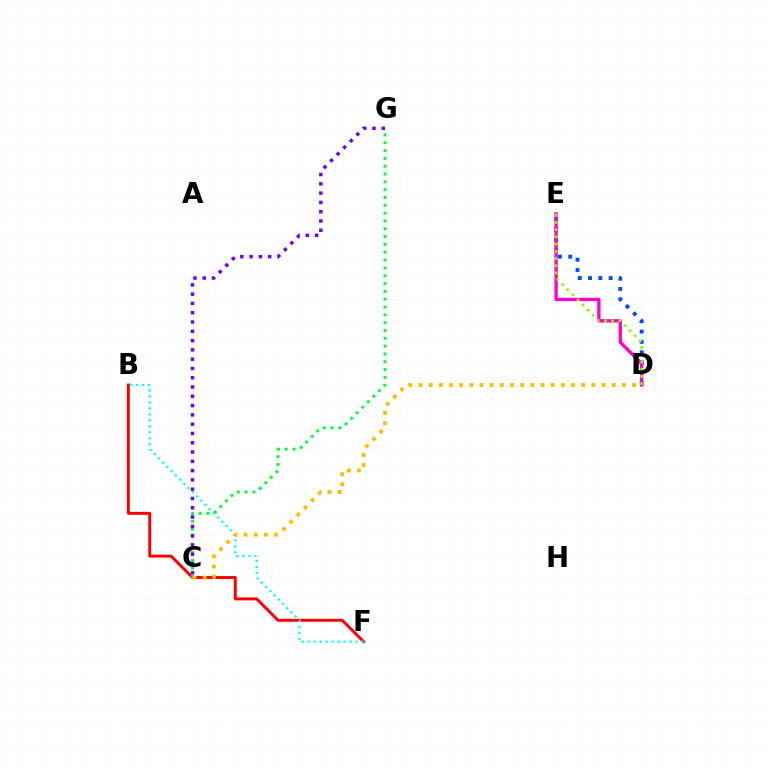{('D', 'E'): [{'color': '#004bff', 'line_style': 'dotted', 'thickness': 2.8}, {'color': '#ff00cf', 'line_style': 'solid', 'thickness': 2.4}, {'color': '#84ff00', 'line_style': 'dotted', 'thickness': 1.96}], ('B', 'F'): [{'color': '#ff0000', 'line_style': 'solid', 'thickness': 2.13}, {'color': '#00fff6', 'line_style': 'dotted', 'thickness': 1.63}], ('C', 'G'): [{'color': '#00ff39', 'line_style': 'dotted', 'thickness': 2.13}, {'color': '#7200ff', 'line_style': 'dotted', 'thickness': 2.52}], ('C', 'D'): [{'color': '#ffbd00', 'line_style': 'dotted', 'thickness': 2.76}]}